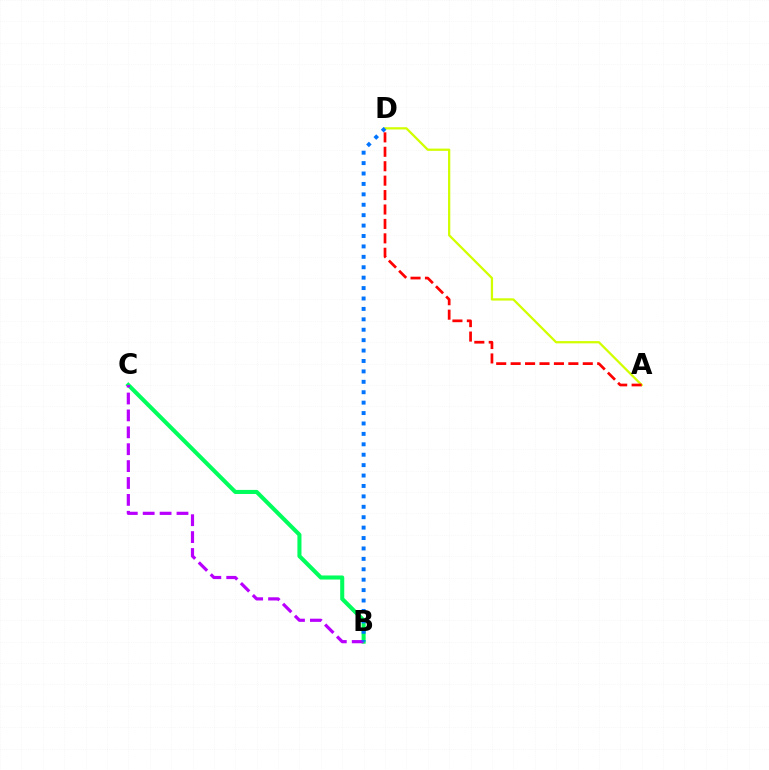{('A', 'D'): [{'color': '#d1ff00', 'line_style': 'solid', 'thickness': 1.63}, {'color': '#ff0000', 'line_style': 'dashed', 'thickness': 1.96}], ('B', 'C'): [{'color': '#00ff5c', 'line_style': 'solid', 'thickness': 2.93}, {'color': '#b900ff', 'line_style': 'dashed', 'thickness': 2.3}], ('B', 'D'): [{'color': '#0074ff', 'line_style': 'dotted', 'thickness': 2.83}]}